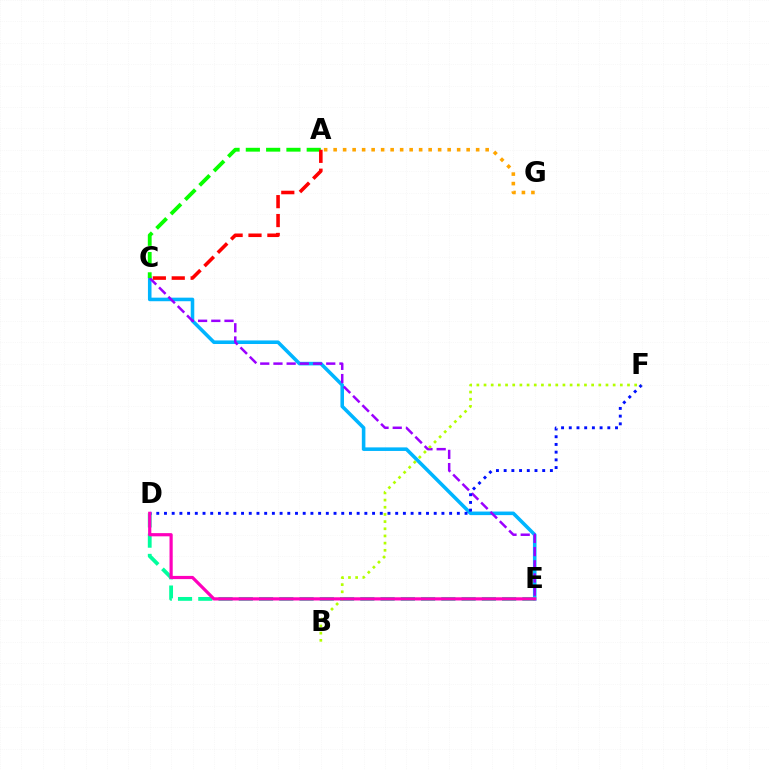{('C', 'E'): [{'color': '#00b5ff', 'line_style': 'solid', 'thickness': 2.57}, {'color': '#9b00ff', 'line_style': 'dashed', 'thickness': 1.79}], ('D', 'E'): [{'color': '#00ff9d', 'line_style': 'dashed', 'thickness': 2.75}, {'color': '#ff00bd', 'line_style': 'solid', 'thickness': 2.3}], ('D', 'F'): [{'color': '#0010ff', 'line_style': 'dotted', 'thickness': 2.09}], ('B', 'F'): [{'color': '#b3ff00', 'line_style': 'dotted', 'thickness': 1.95}], ('A', 'C'): [{'color': '#08ff00', 'line_style': 'dashed', 'thickness': 2.76}, {'color': '#ff0000', 'line_style': 'dashed', 'thickness': 2.57}], ('A', 'G'): [{'color': '#ffa500', 'line_style': 'dotted', 'thickness': 2.58}]}